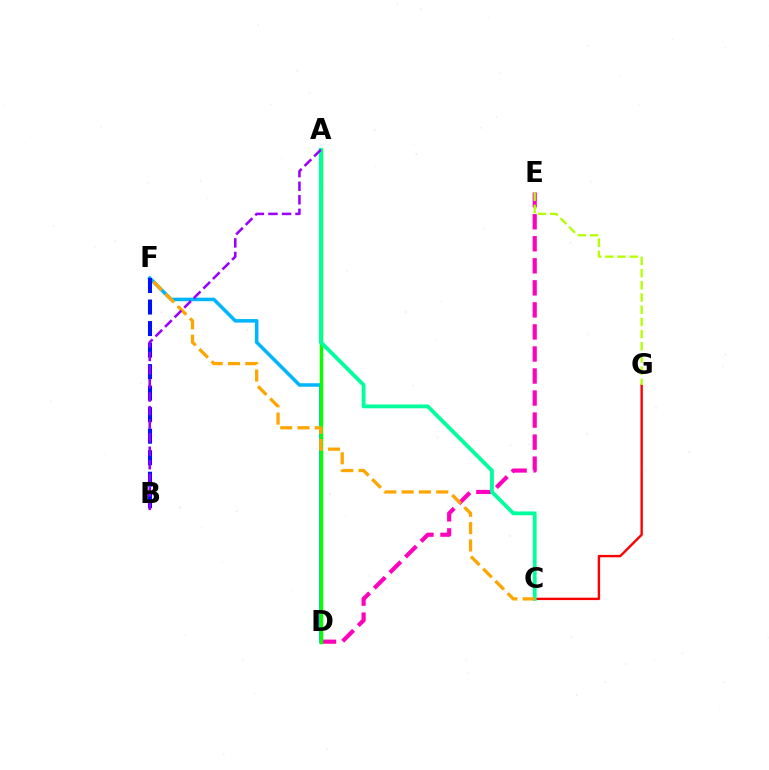{('D', 'E'): [{'color': '#ff00bd', 'line_style': 'dashed', 'thickness': 2.99}], ('D', 'F'): [{'color': '#00b5ff', 'line_style': 'solid', 'thickness': 2.54}], ('A', 'D'): [{'color': '#08ff00', 'line_style': 'solid', 'thickness': 2.47}], ('C', 'G'): [{'color': '#ff0000', 'line_style': 'solid', 'thickness': 1.72}], ('A', 'C'): [{'color': '#00ff9d', 'line_style': 'solid', 'thickness': 2.75}], ('B', 'F'): [{'color': '#0010ff', 'line_style': 'dashed', 'thickness': 2.92}], ('C', 'F'): [{'color': '#ffa500', 'line_style': 'dashed', 'thickness': 2.35}], ('E', 'G'): [{'color': '#b3ff00', 'line_style': 'dashed', 'thickness': 1.66}], ('A', 'B'): [{'color': '#9b00ff', 'line_style': 'dashed', 'thickness': 1.84}]}